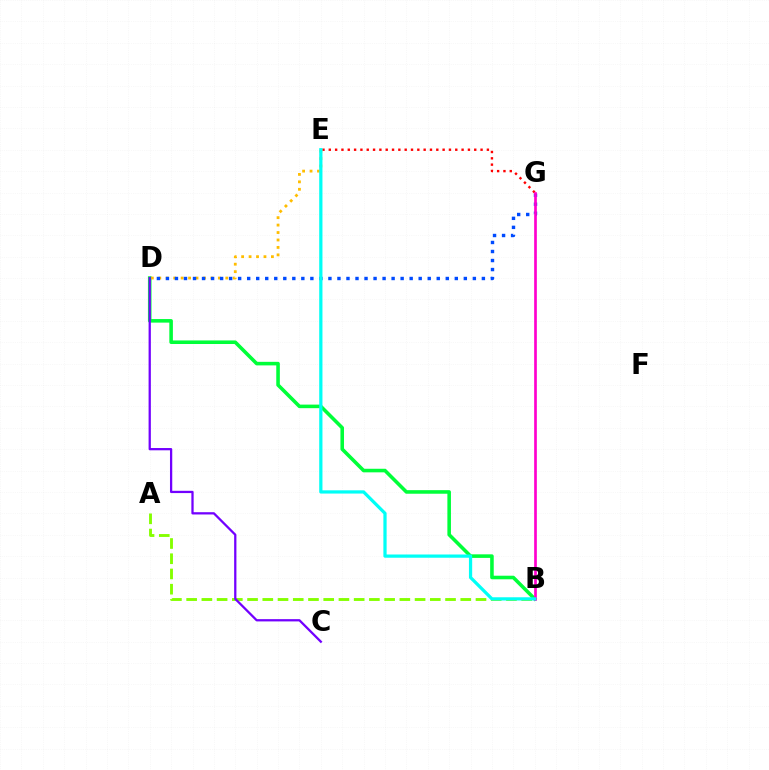{('A', 'B'): [{'color': '#84ff00', 'line_style': 'dashed', 'thickness': 2.07}], ('B', 'D'): [{'color': '#00ff39', 'line_style': 'solid', 'thickness': 2.57}], ('E', 'G'): [{'color': '#ff0000', 'line_style': 'dotted', 'thickness': 1.72}], ('D', 'E'): [{'color': '#ffbd00', 'line_style': 'dotted', 'thickness': 2.02}], ('C', 'D'): [{'color': '#7200ff', 'line_style': 'solid', 'thickness': 1.63}], ('D', 'G'): [{'color': '#004bff', 'line_style': 'dotted', 'thickness': 2.45}], ('B', 'G'): [{'color': '#ff00cf', 'line_style': 'solid', 'thickness': 1.93}], ('B', 'E'): [{'color': '#00fff6', 'line_style': 'solid', 'thickness': 2.33}]}